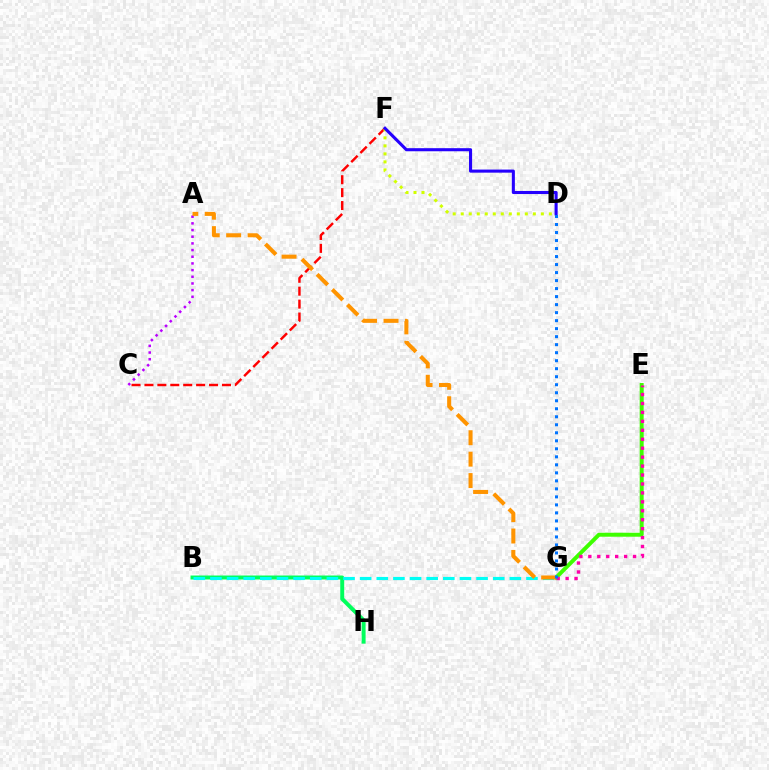{('A', 'C'): [{'color': '#b900ff', 'line_style': 'dotted', 'thickness': 1.81}], ('B', 'H'): [{'color': '#00ff5c', 'line_style': 'solid', 'thickness': 2.85}], ('E', 'G'): [{'color': '#3dff00', 'line_style': 'solid', 'thickness': 2.86}, {'color': '#ff00ac', 'line_style': 'dotted', 'thickness': 2.43}], ('B', 'G'): [{'color': '#00fff6', 'line_style': 'dashed', 'thickness': 2.26}], ('C', 'F'): [{'color': '#ff0000', 'line_style': 'dashed', 'thickness': 1.76}], ('D', 'F'): [{'color': '#d1ff00', 'line_style': 'dotted', 'thickness': 2.18}, {'color': '#2500ff', 'line_style': 'solid', 'thickness': 2.22}], ('A', 'G'): [{'color': '#ff9400', 'line_style': 'dashed', 'thickness': 2.91}], ('D', 'G'): [{'color': '#0074ff', 'line_style': 'dotted', 'thickness': 2.18}]}